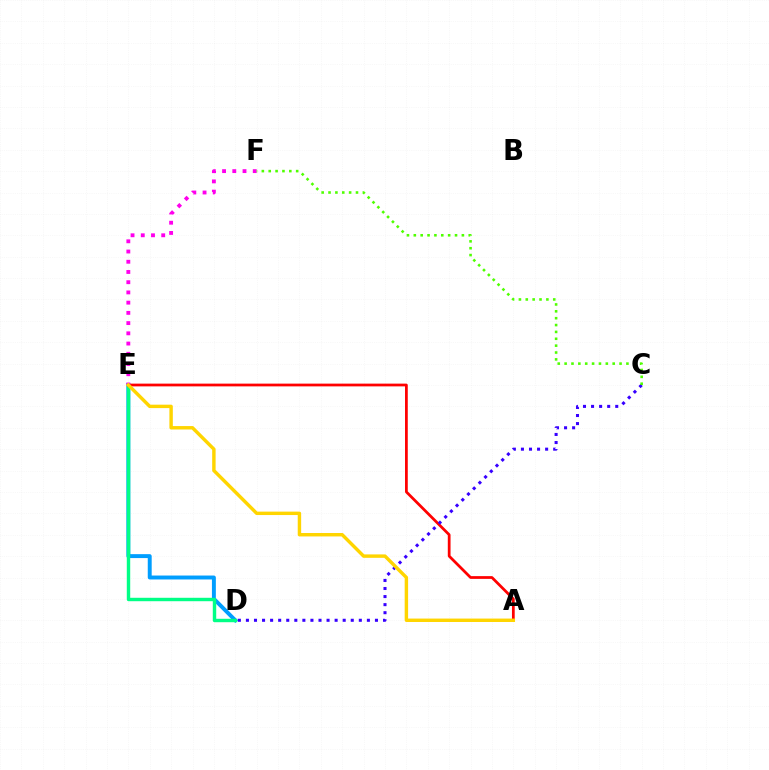{('D', 'E'): [{'color': '#009eff', 'line_style': 'solid', 'thickness': 2.83}, {'color': '#00ff86', 'line_style': 'solid', 'thickness': 2.46}], ('A', 'E'): [{'color': '#ff0000', 'line_style': 'solid', 'thickness': 1.98}, {'color': '#ffd500', 'line_style': 'solid', 'thickness': 2.47}], ('E', 'F'): [{'color': '#ff00ed', 'line_style': 'dotted', 'thickness': 2.78}], ('C', 'D'): [{'color': '#3700ff', 'line_style': 'dotted', 'thickness': 2.19}], ('C', 'F'): [{'color': '#4fff00', 'line_style': 'dotted', 'thickness': 1.87}]}